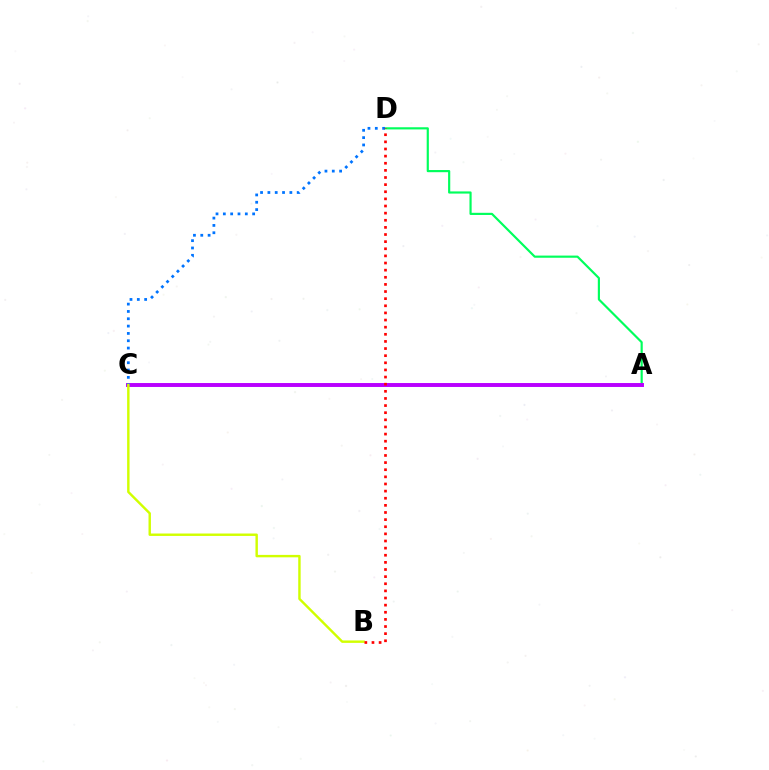{('A', 'D'): [{'color': '#00ff5c', 'line_style': 'solid', 'thickness': 1.56}], ('A', 'C'): [{'color': '#b900ff', 'line_style': 'solid', 'thickness': 2.83}], ('C', 'D'): [{'color': '#0074ff', 'line_style': 'dotted', 'thickness': 1.99}], ('B', 'C'): [{'color': '#d1ff00', 'line_style': 'solid', 'thickness': 1.75}], ('B', 'D'): [{'color': '#ff0000', 'line_style': 'dotted', 'thickness': 1.94}]}